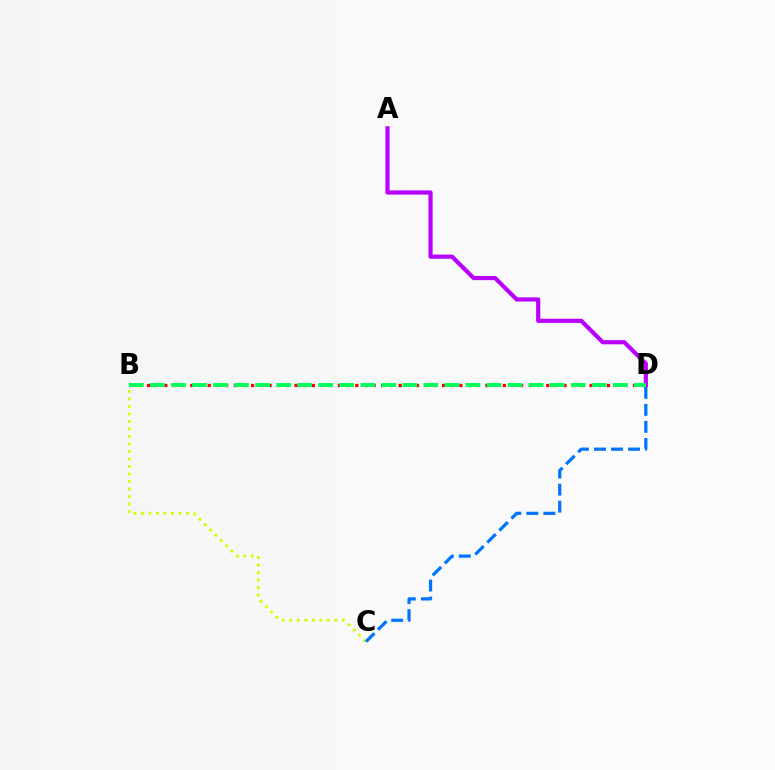{('B', 'D'): [{'color': '#ff0000', 'line_style': 'dotted', 'thickness': 2.36}, {'color': '#00ff5c', 'line_style': 'dashed', 'thickness': 2.86}], ('B', 'C'): [{'color': '#d1ff00', 'line_style': 'dotted', 'thickness': 2.04}], ('C', 'D'): [{'color': '#0074ff', 'line_style': 'dashed', 'thickness': 2.31}], ('A', 'D'): [{'color': '#b900ff', 'line_style': 'solid', 'thickness': 3.0}]}